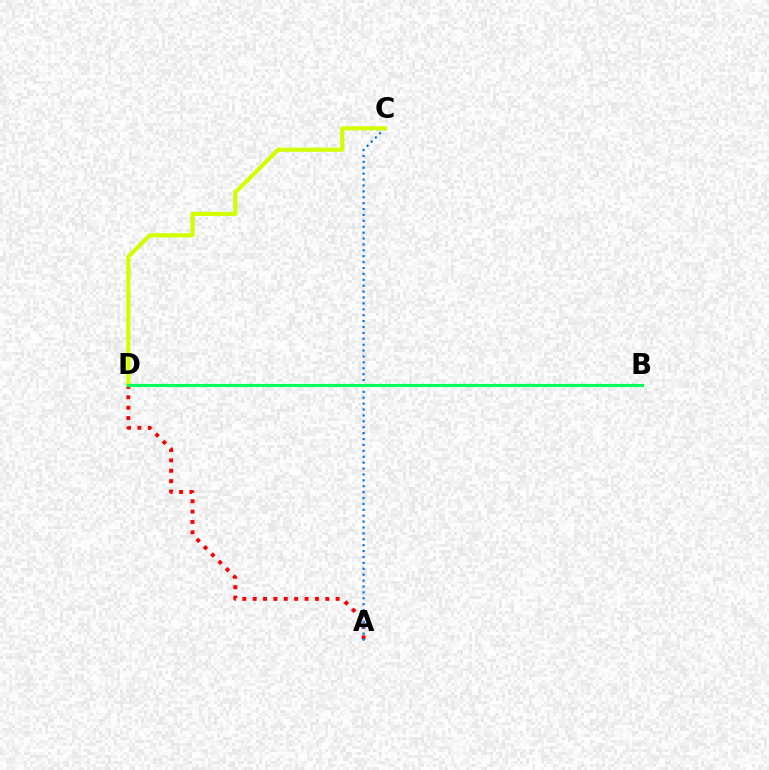{('A', 'D'): [{'color': '#ff0000', 'line_style': 'dotted', 'thickness': 2.82}], ('B', 'D'): [{'color': '#b900ff', 'line_style': 'solid', 'thickness': 2.04}, {'color': '#00ff5c', 'line_style': 'solid', 'thickness': 2.27}], ('A', 'C'): [{'color': '#0074ff', 'line_style': 'dotted', 'thickness': 1.6}], ('C', 'D'): [{'color': '#d1ff00', 'line_style': 'solid', 'thickness': 2.95}]}